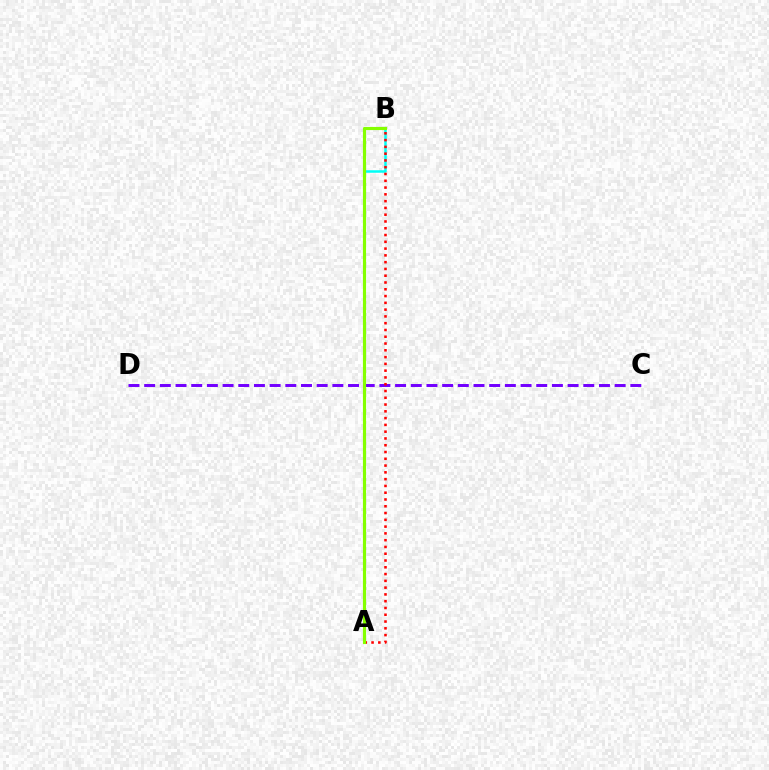{('A', 'B'): [{'color': '#00fff6', 'line_style': 'solid', 'thickness': 1.81}, {'color': '#ff0000', 'line_style': 'dotted', 'thickness': 1.84}, {'color': '#84ff00', 'line_style': 'solid', 'thickness': 2.27}], ('C', 'D'): [{'color': '#7200ff', 'line_style': 'dashed', 'thickness': 2.13}]}